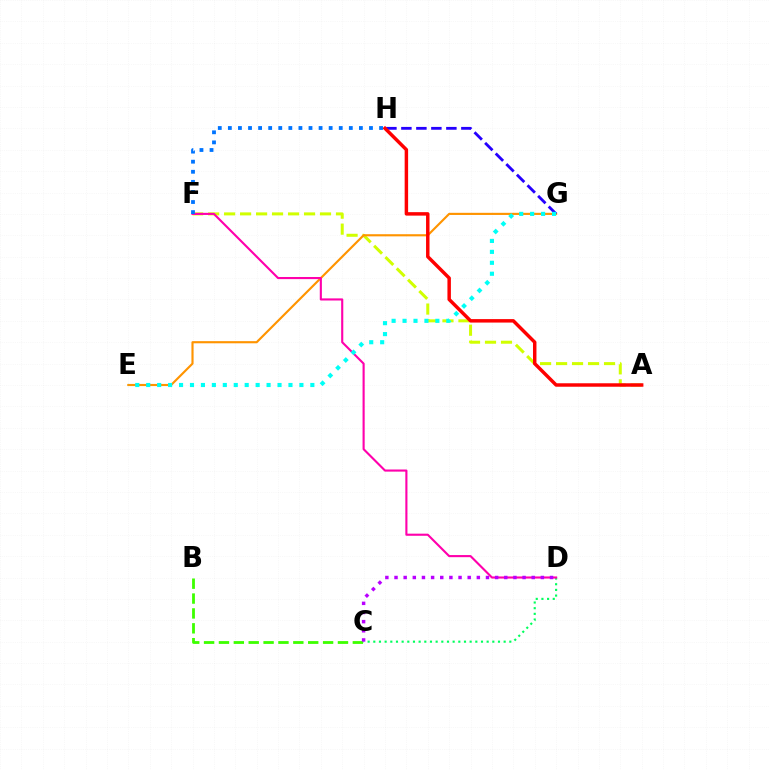{('A', 'F'): [{'color': '#d1ff00', 'line_style': 'dashed', 'thickness': 2.17}], ('E', 'G'): [{'color': '#ff9400', 'line_style': 'solid', 'thickness': 1.54}, {'color': '#00fff6', 'line_style': 'dotted', 'thickness': 2.97}], ('B', 'C'): [{'color': '#3dff00', 'line_style': 'dashed', 'thickness': 2.02}], ('C', 'D'): [{'color': '#00ff5c', 'line_style': 'dotted', 'thickness': 1.54}, {'color': '#b900ff', 'line_style': 'dotted', 'thickness': 2.49}], ('D', 'F'): [{'color': '#ff00ac', 'line_style': 'solid', 'thickness': 1.53}], ('G', 'H'): [{'color': '#2500ff', 'line_style': 'dashed', 'thickness': 2.04}], ('A', 'H'): [{'color': '#ff0000', 'line_style': 'solid', 'thickness': 2.49}], ('F', 'H'): [{'color': '#0074ff', 'line_style': 'dotted', 'thickness': 2.74}]}